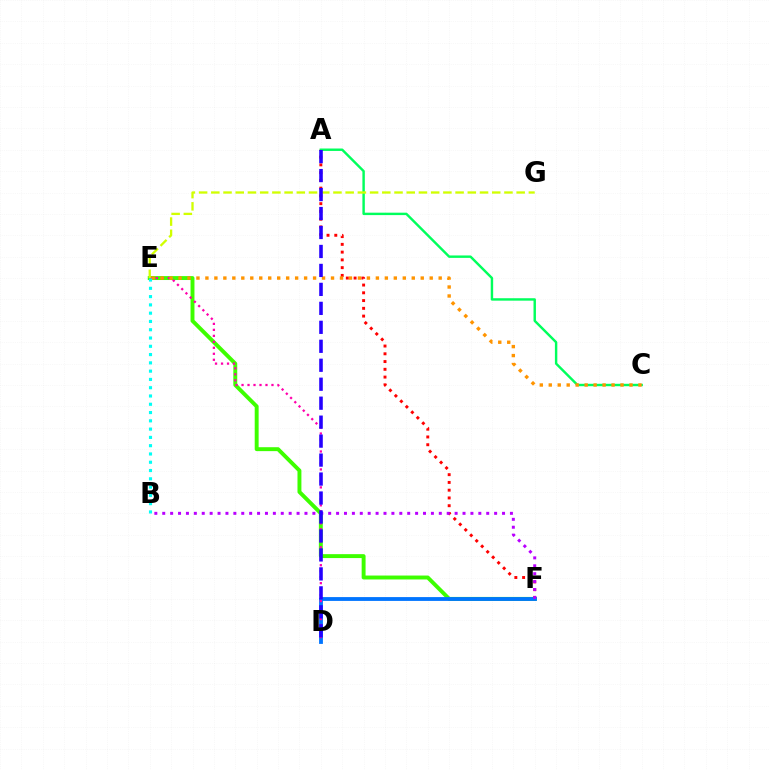{('A', 'F'): [{'color': '#ff0000', 'line_style': 'dotted', 'thickness': 2.11}], ('A', 'C'): [{'color': '#00ff5c', 'line_style': 'solid', 'thickness': 1.75}], ('E', 'F'): [{'color': '#3dff00', 'line_style': 'solid', 'thickness': 2.82}], ('D', 'F'): [{'color': '#0074ff', 'line_style': 'solid', 'thickness': 2.75}], ('D', 'E'): [{'color': '#ff00ac', 'line_style': 'dotted', 'thickness': 1.63}], ('B', 'F'): [{'color': '#b900ff', 'line_style': 'dotted', 'thickness': 2.15}], ('C', 'E'): [{'color': '#ff9400', 'line_style': 'dotted', 'thickness': 2.44}], ('E', 'G'): [{'color': '#d1ff00', 'line_style': 'dashed', 'thickness': 1.66}], ('A', 'D'): [{'color': '#2500ff', 'line_style': 'dashed', 'thickness': 2.58}], ('B', 'E'): [{'color': '#00fff6', 'line_style': 'dotted', 'thickness': 2.25}]}